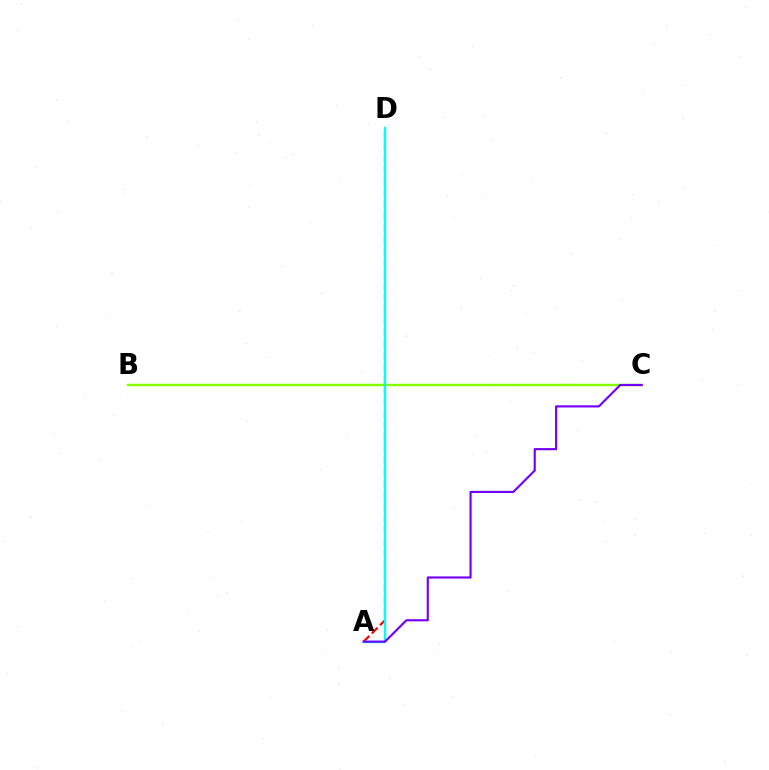{('A', 'D'): [{'color': '#ff0000', 'line_style': 'dashed', 'thickness': 1.58}, {'color': '#00fff6', 'line_style': 'solid', 'thickness': 1.71}], ('B', 'C'): [{'color': '#84ff00', 'line_style': 'solid', 'thickness': 1.77}], ('A', 'C'): [{'color': '#7200ff', 'line_style': 'solid', 'thickness': 1.56}]}